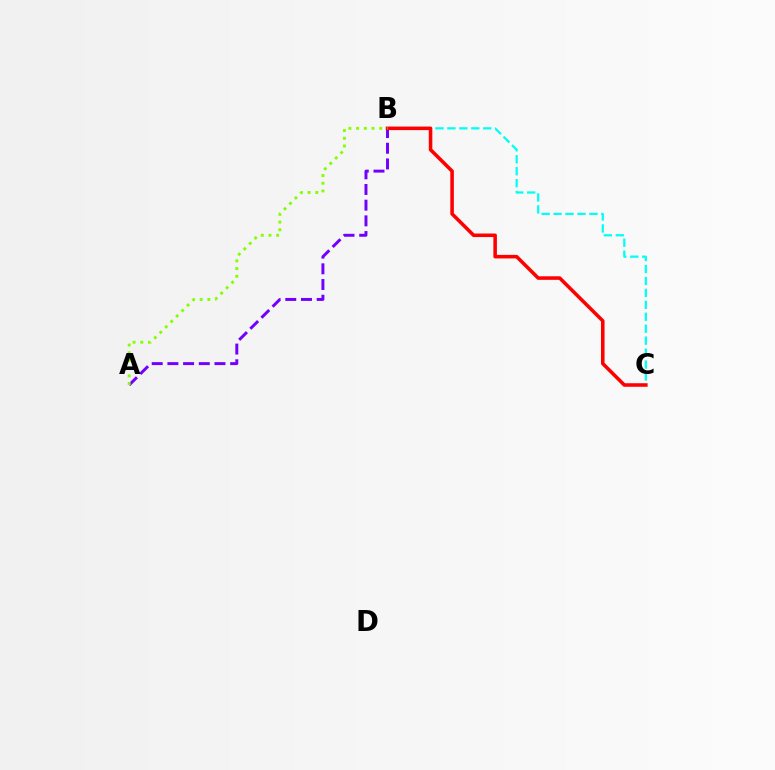{('A', 'B'): [{'color': '#7200ff', 'line_style': 'dashed', 'thickness': 2.13}, {'color': '#84ff00', 'line_style': 'dotted', 'thickness': 2.09}], ('B', 'C'): [{'color': '#00fff6', 'line_style': 'dashed', 'thickness': 1.62}, {'color': '#ff0000', 'line_style': 'solid', 'thickness': 2.56}]}